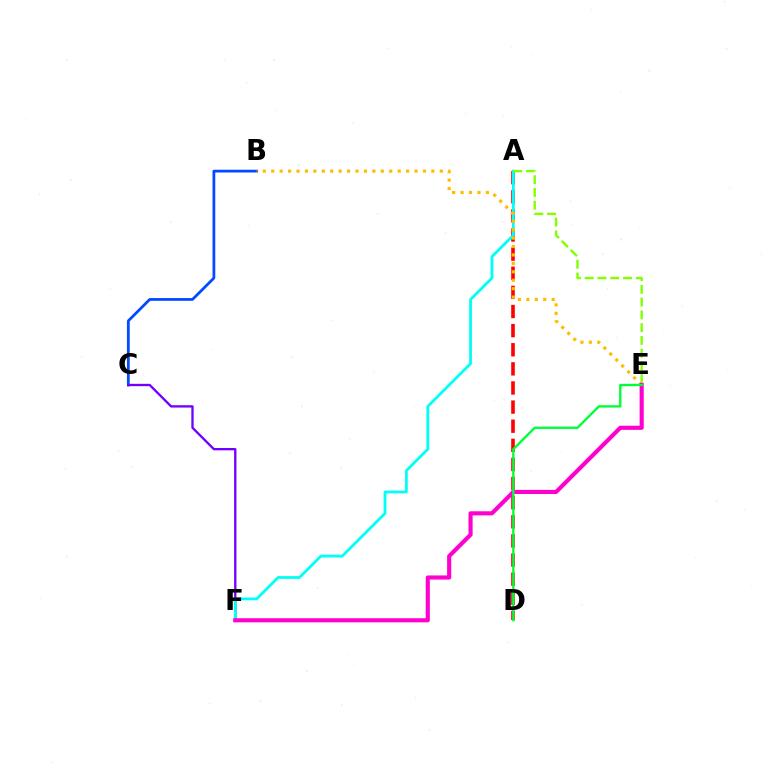{('B', 'C'): [{'color': '#004bff', 'line_style': 'solid', 'thickness': 1.99}], ('A', 'D'): [{'color': '#ff0000', 'line_style': 'dashed', 'thickness': 2.6}], ('C', 'F'): [{'color': '#7200ff', 'line_style': 'solid', 'thickness': 1.68}], ('A', 'F'): [{'color': '#00fff6', 'line_style': 'solid', 'thickness': 2.01}], ('A', 'E'): [{'color': '#84ff00', 'line_style': 'dashed', 'thickness': 1.73}], ('B', 'E'): [{'color': '#ffbd00', 'line_style': 'dotted', 'thickness': 2.29}], ('E', 'F'): [{'color': '#ff00cf', 'line_style': 'solid', 'thickness': 2.97}], ('D', 'E'): [{'color': '#00ff39', 'line_style': 'solid', 'thickness': 1.69}]}